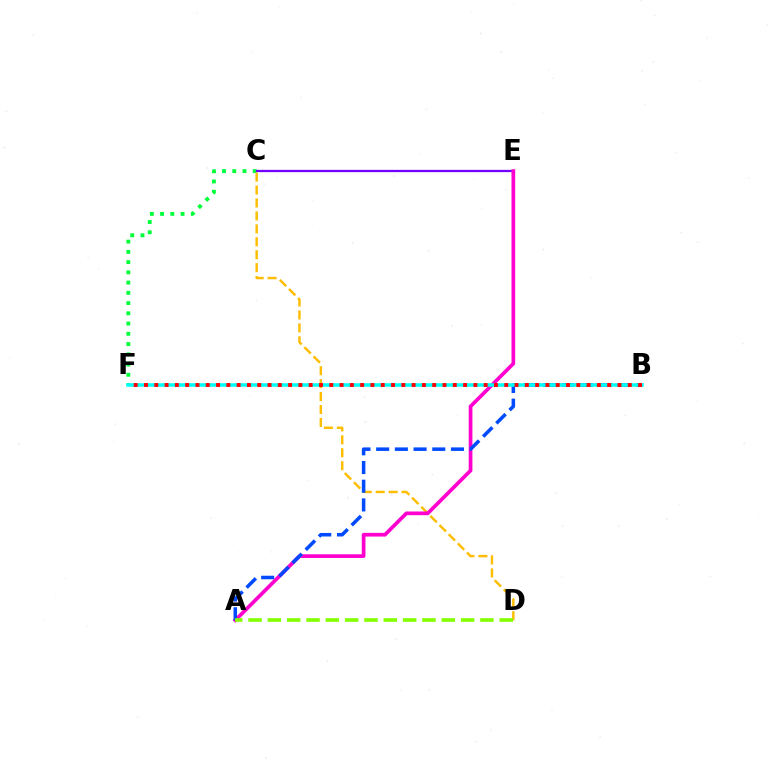{('C', 'F'): [{'color': '#00ff39', 'line_style': 'dotted', 'thickness': 2.78}], ('C', 'E'): [{'color': '#7200ff', 'line_style': 'solid', 'thickness': 1.63}], ('C', 'D'): [{'color': '#ffbd00', 'line_style': 'dashed', 'thickness': 1.76}], ('A', 'E'): [{'color': '#ff00cf', 'line_style': 'solid', 'thickness': 2.66}], ('A', 'B'): [{'color': '#004bff', 'line_style': 'dashed', 'thickness': 2.54}], ('A', 'D'): [{'color': '#84ff00', 'line_style': 'dashed', 'thickness': 2.63}], ('B', 'F'): [{'color': '#00fff6', 'line_style': 'solid', 'thickness': 2.53}, {'color': '#ff0000', 'line_style': 'dotted', 'thickness': 2.8}]}